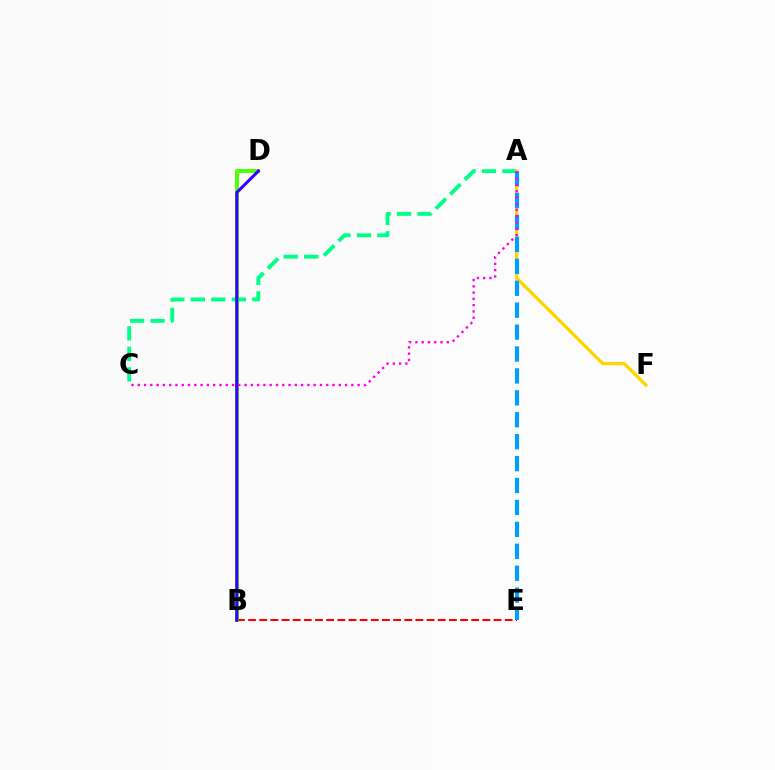{('B', 'E'): [{'color': '#ff0000', 'line_style': 'dashed', 'thickness': 1.52}], ('B', 'D'): [{'color': '#4fff00', 'line_style': 'solid', 'thickness': 2.81}, {'color': '#3700ff', 'line_style': 'solid', 'thickness': 2.21}], ('A', 'C'): [{'color': '#00ff86', 'line_style': 'dashed', 'thickness': 2.79}, {'color': '#ff00ed', 'line_style': 'dotted', 'thickness': 1.71}], ('A', 'F'): [{'color': '#ffd500', 'line_style': 'solid', 'thickness': 2.37}], ('A', 'E'): [{'color': '#009eff', 'line_style': 'dashed', 'thickness': 2.98}]}